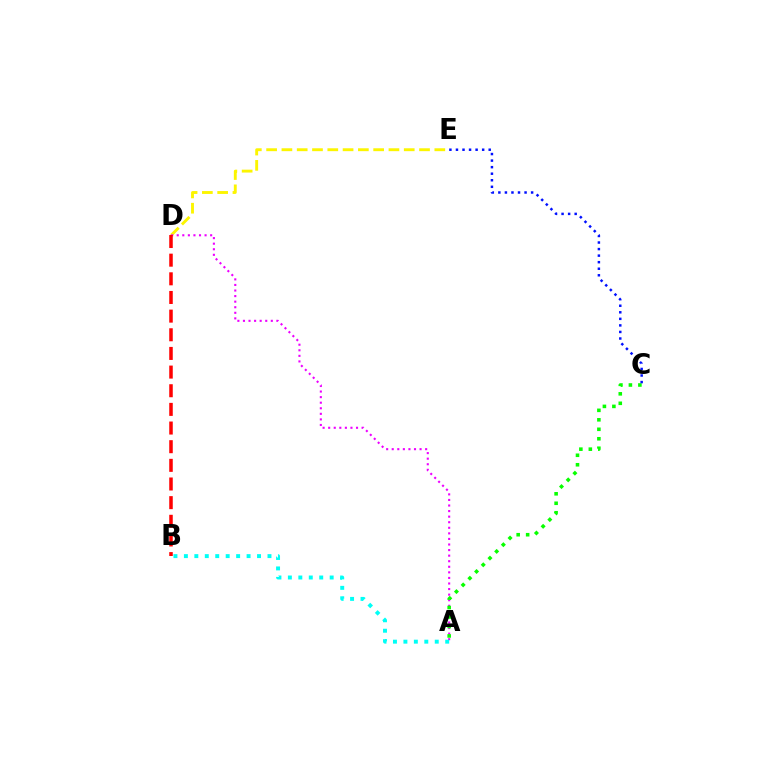{('D', 'E'): [{'color': '#fcf500', 'line_style': 'dashed', 'thickness': 2.08}], ('A', 'D'): [{'color': '#ee00ff', 'line_style': 'dotted', 'thickness': 1.51}], ('A', 'C'): [{'color': '#08ff00', 'line_style': 'dotted', 'thickness': 2.57}], ('B', 'D'): [{'color': '#ff0000', 'line_style': 'dashed', 'thickness': 2.53}], ('A', 'B'): [{'color': '#00fff6', 'line_style': 'dotted', 'thickness': 2.84}], ('C', 'E'): [{'color': '#0010ff', 'line_style': 'dotted', 'thickness': 1.78}]}